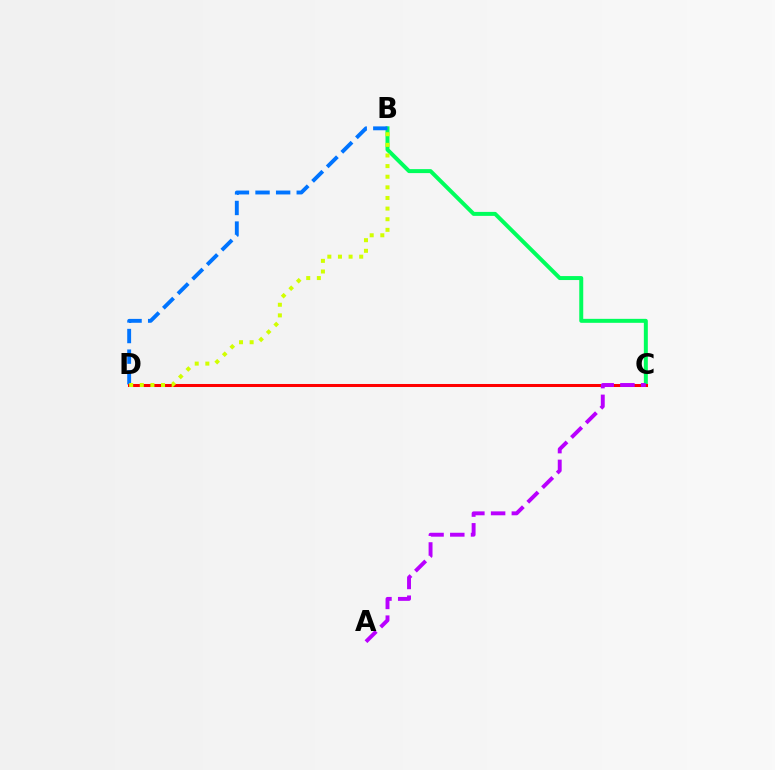{('B', 'C'): [{'color': '#00ff5c', 'line_style': 'solid', 'thickness': 2.86}], ('B', 'D'): [{'color': '#0074ff', 'line_style': 'dashed', 'thickness': 2.8}, {'color': '#d1ff00', 'line_style': 'dotted', 'thickness': 2.89}], ('C', 'D'): [{'color': '#ff0000', 'line_style': 'solid', 'thickness': 2.17}], ('A', 'C'): [{'color': '#b900ff', 'line_style': 'dashed', 'thickness': 2.82}]}